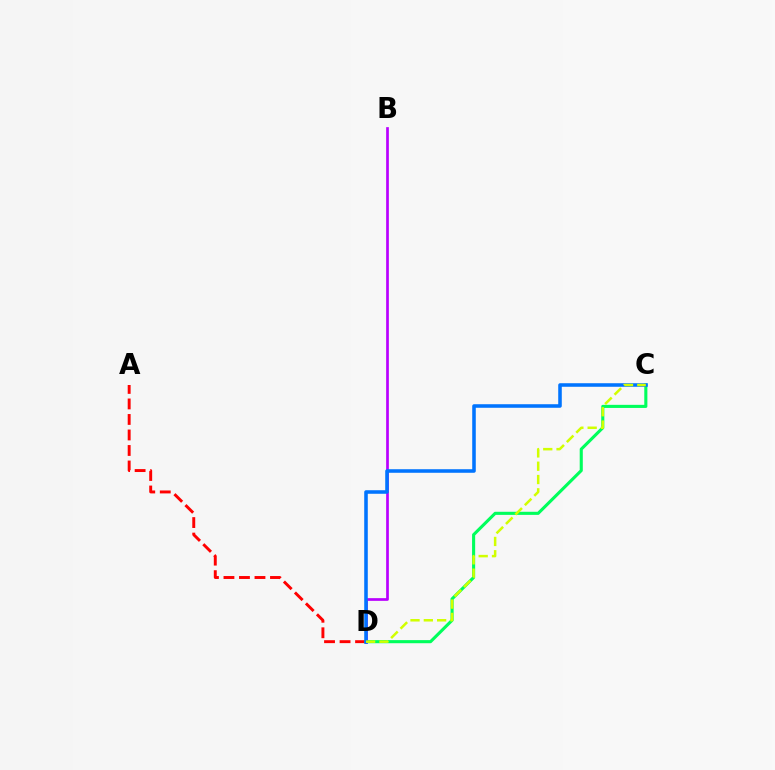{('A', 'D'): [{'color': '#ff0000', 'line_style': 'dashed', 'thickness': 2.11}], ('B', 'D'): [{'color': '#b900ff', 'line_style': 'solid', 'thickness': 1.94}], ('C', 'D'): [{'color': '#00ff5c', 'line_style': 'solid', 'thickness': 2.23}, {'color': '#0074ff', 'line_style': 'solid', 'thickness': 2.56}, {'color': '#d1ff00', 'line_style': 'dashed', 'thickness': 1.81}]}